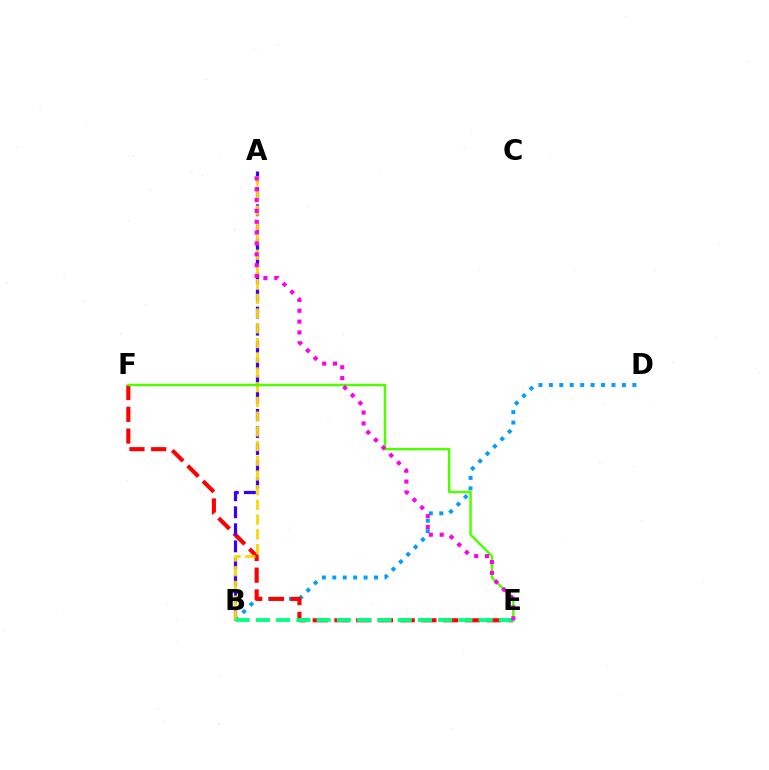{('B', 'D'): [{'color': '#009eff', 'line_style': 'dotted', 'thickness': 2.84}], ('E', 'F'): [{'color': '#ff0000', 'line_style': 'dashed', 'thickness': 2.95}, {'color': '#4fff00', 'line_style': 'solid', 'thickness': 1.77}], ('A', 'B'): [{'color': '#3700ff', 'line_style': 'dashed', 'thickness': 2.32}, {'color': '#ffd500', 'line_style': 'dashed', 'thickness': 2.0}], ('B', 'E'): [{'color': '#00ff86', 'line_style': 'dashed', 'thickness': 2.75}], ('A', 'E'): [{'color': '#ff00ed', 'line_style': 'dotted', 'thickness': 2.95}]}